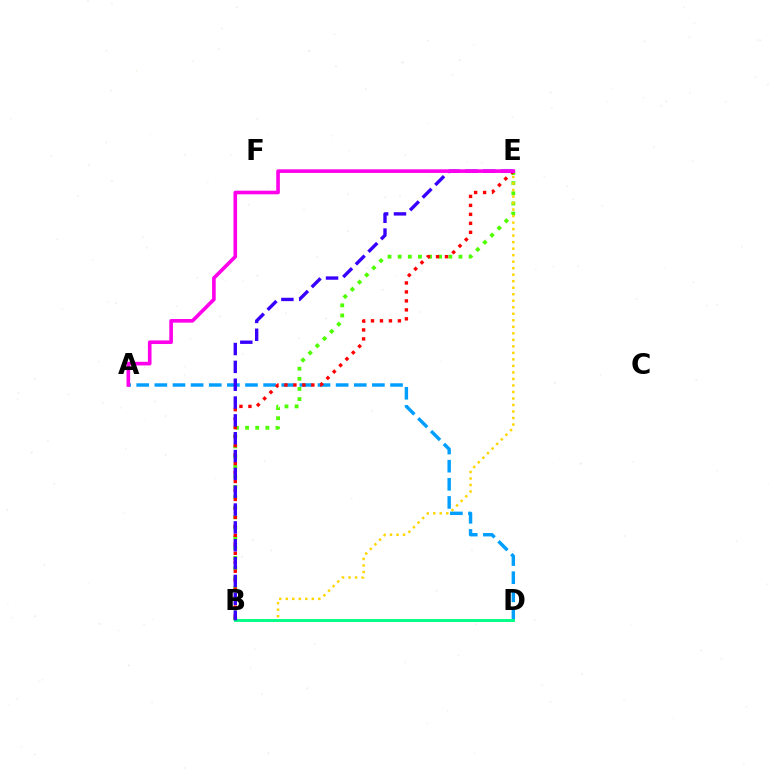{('B', 'E'): [{'color': '#4fff00', 'line_style': 'dotted', 'thickness': 2.75}, {'color': '#ffd500', 'line_style': 'dotted', 'thickness': 1.77}, {'color': '#ff0000', 'line_style': 'dotted', 'thickness': 2.44}, {'color': '#3700ff', 'line_style': 'dashed', 'thickness': 2.42}], ('A', 'D'): [{'color': '#009eff', 'line_style': 'dashed', 'thickness': 2.46}], ('B', 'D'): [{'color': '#00ff86', 'line_style': 'solid', 'thickness': 2.08}], ('A', 'E'): [{'color': '#ff00ed', 'line_style': 'solid', 'thickness': 2.6}]}